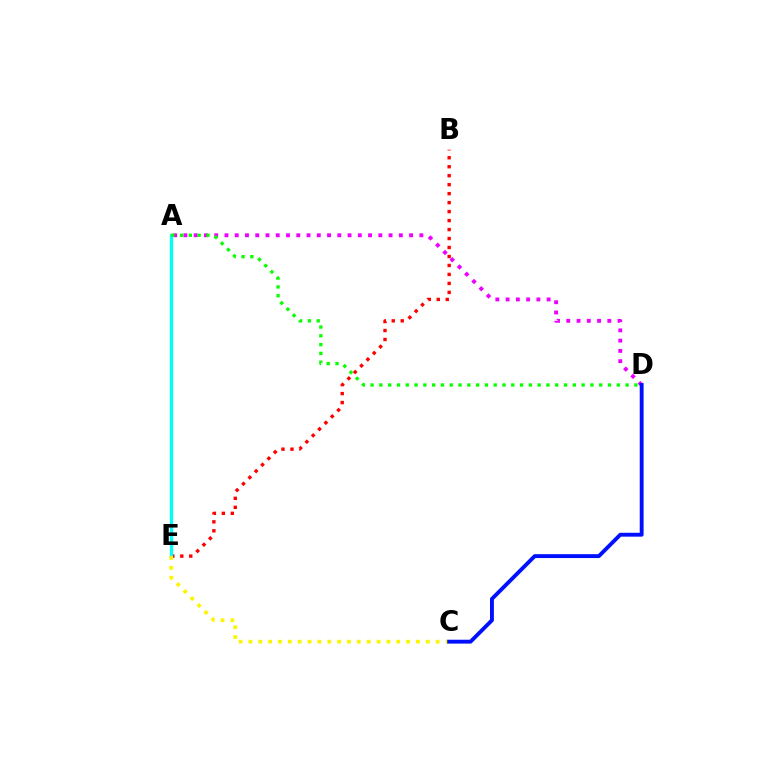{('B', 'E'): [{'color': '#ff0000', 'line_style': 'dotted', 'thickness': 2.44}], ('A', 'E'): [{'color': '#00fff6', 'line_style': 'solid', 'thickness': 2.36}], ('A', 'D'): [{'color': '#ee00ff', 'line_style': 'dotted', 'thickness': 2.79}, {'color': '#08ff00', 'line_style': 'dotted', 'thickness': 2.39}], ('C', 'E'): [{'color': '#fcf500', 'line_style': 'dotted', 'thickness': 2.68}], ('C', 'D'): [{'color': '#0010ff', 'line_style': 'solid', 'thickness': 2.79}]}